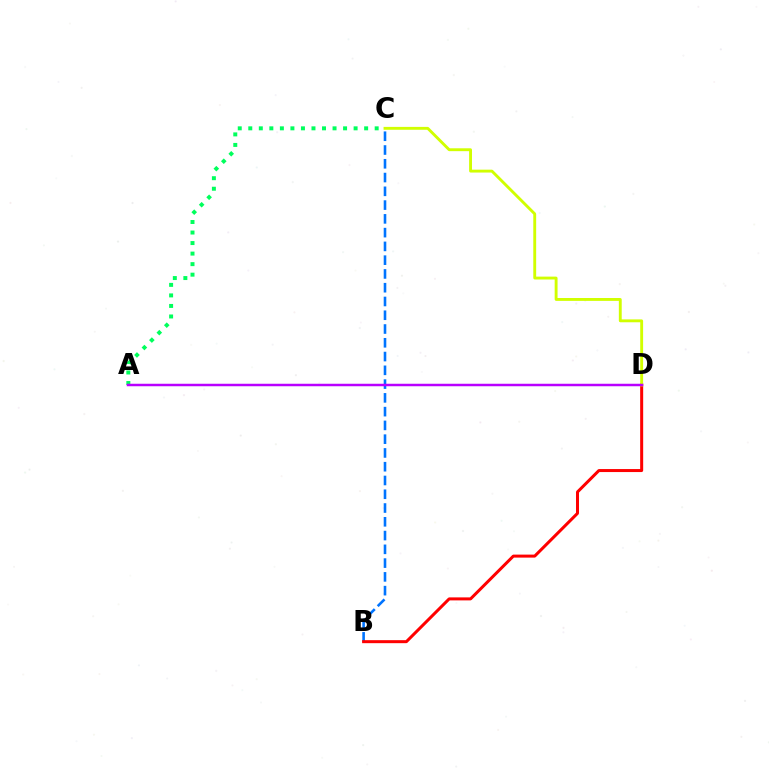{('B', 'C'): [{'color': '#0074ff', 'line_style': 'dashed', 'thickness': 1.87}], ('B', 'D'): [{'color': '#ff0000', 'line_style': 'solid', 'thickness': 2.17}], ('A', 'C'): [{'color': '#00ff5c', 'line_style': 'dotted', 'thickness': 2.86}], ('C', 'D'): [{'color': '#d1ff00', 'line_style': 'solid', 'thickness': 2.07}], ('A', 'D'): [{'color': '#b900ff', 'line_style': 'solid', 'thickness': 1.79}]}